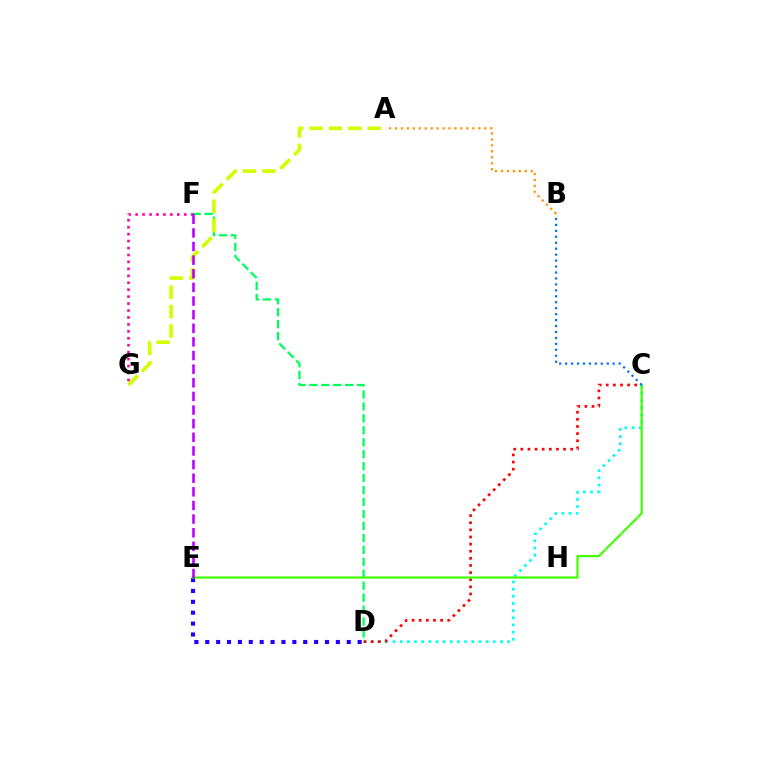{('D', 'E'): [{'color': '#2500ff', 'line_style': 'dotted', 'thickness': 2.96}], ('D', 'F'): [{'color': '#00ff5c', 'line_style': 'dashed', 'thickness': 1.62}], ('A', 'G'): [{'color': '#d1ff00', 'line_style': 'dashed', 'thickness': 2.63}], ('F', 'G'): [{'color': '#ff00ac', 'line_style': 'dotted', 'thickness': 1.89}], ('C', 'D'): [{'color': '#00fff6', 'line_style': 'dotted', 'thickness': 1.95}, {'color': '#ff0000', 'line_style': 'dotted', 'thickness': 1.94}], ('C', 'E'): [{'color': '#3dff00', 'line_style': 'solid', 'thickness': 1.57}], ('B', 'C'): [{'color': '#0074ff', 'line_style': 'dotted', 'thickness': 1.62}], ('E', 'F'): [{'color': '#b900ff', 'line_style': 'dashed', 'thickness': 1.85}], ('A', 'B'): [{'color': '#ff9400', 'line_style': 'dotted', 'thickness': 1.62}]}